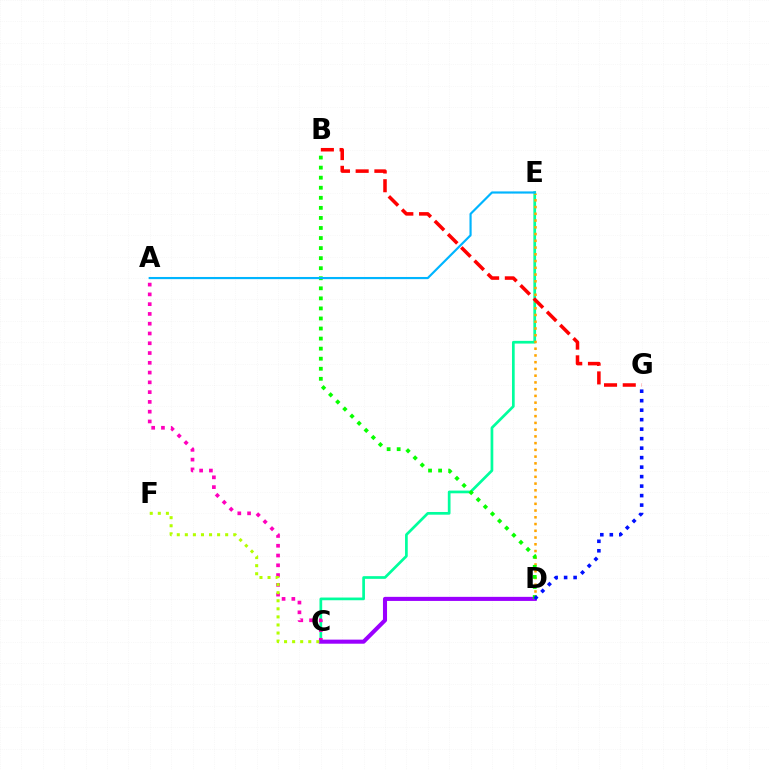{('C', 'E'): [{'color': '#00ff9d', 'line_style': 'solid', 'thickness': 1.95}], ('A', 'C'): [{'color': '#ff00bd', 'line_style': 'dotted', 'thickness': 2.66}], ('D', 'E'): [{'color': '#ffa500', 'line_style': 'dotted', 'thickness': 1.83}], ('B', 'G'): [{'color': '#ff0000', 'line_style': 'dashed', 'thickness': 2.54}], ('C', 'D'): [{'color': '#9b00ff', 'line_style': 'solid', 'thickness': 2.94}], ('C', 'F'): [{'color': '#b3ff00', 'line_style': 'dotted', 'thickness': 2.19}], ('B', 'D'): [{'color': '#08ff00', 'line_style': 'dotted', 'thickness': 2.73}], ('A', 'E'): [{'color': '#00b5ff', 'line_style': 'solid', 'thickness': 1.56}], ('D', 'G'): [{'color': '#0010ff', 'line_style': 'dotted', 'thickness': 2.58}]}